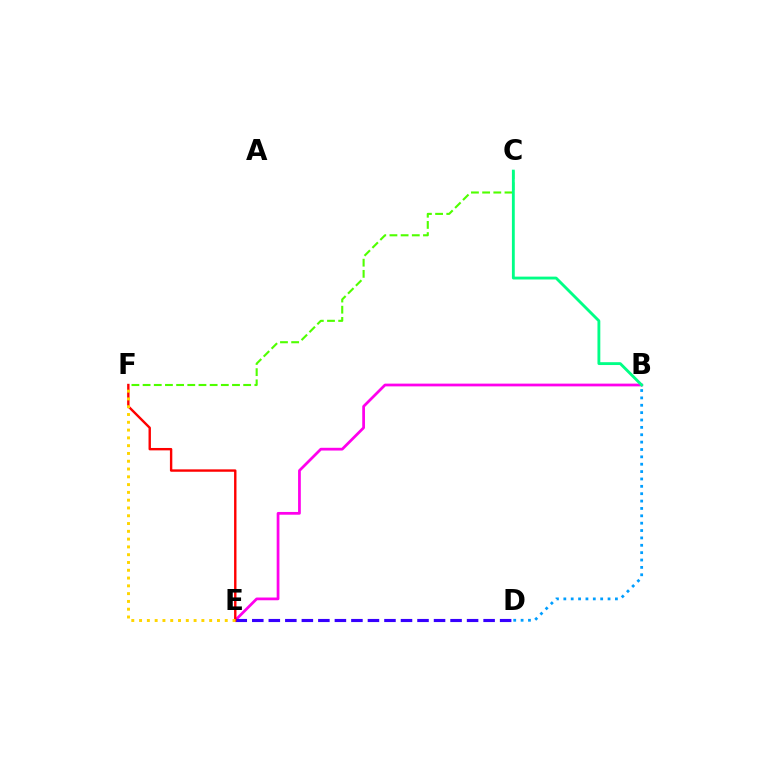{('B', 'E'): [{'color': '#ff00ed', 'line_style': 'solid', 'thickness': 1.98}], ('C', 'F'): [{'color': '#4fff00', 'line_style': 'dashed', 'thickness': 1.52}], ('B', 'C'): [{'color': '#00ff86', 'line_style': 'solid', 'thickness': 2.05}], ('D', 'E'): [{'color': '#3700ff', 'line_style': 'dashed', 'thickness': 2.24}], ('B', 'D'): [{'color': '#009eff', 'line_style': 'dotted', 'thickness': 2.0}], ('E', 'F'): [{'color': '#ff0000', 'line_style': 'solid', 'thickness': 1.72}, {'color': '#ffd500', 'line_style': 'dotted', 'thickness': 2.12}]}